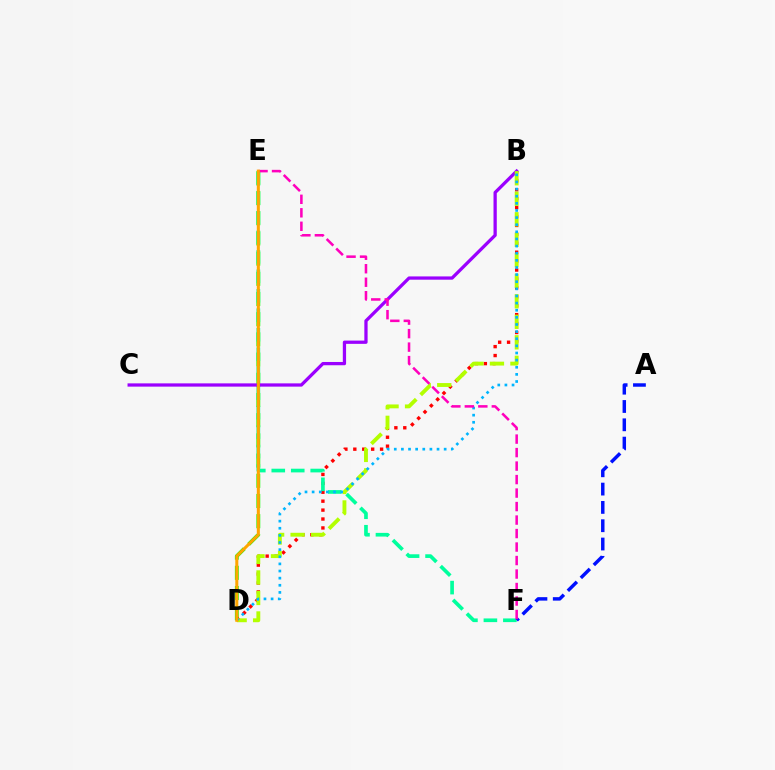{('D', 'E'): [{'color': '#08ff00', 'line_style': 'dashed', 'thickness': 2.74}, {'color': '#ffa500', 'line_style': 'solid', 'thickness': 2.19}], ('B', 'D'): [{'color': '#ff0000', 'line_style': 'dotted', 'thickness': 2.42}, {'color': '#b3ff00', 'line_style': 'dashed', 'thickness': 2.79}, {'color': '#00b5ff', 'line_style': 'dotted', 'thickness': 1.94}], ('E', 'F'): [{'color': '#00ff9d', 'line_style': 'dashed', 'thickness': 2.65}, {'color': '#ff00bd', 'line_style': 'dashed', 'thickness': 1.83}], ('B', 'C'): [{'color': '#9b00ff', 'line_style': 'solid', 'thickness': 2.35}], ('A', 'F'): [{'color': '#0010ff', 'line_style': 'dashed', 'thickness': 2.49}]}